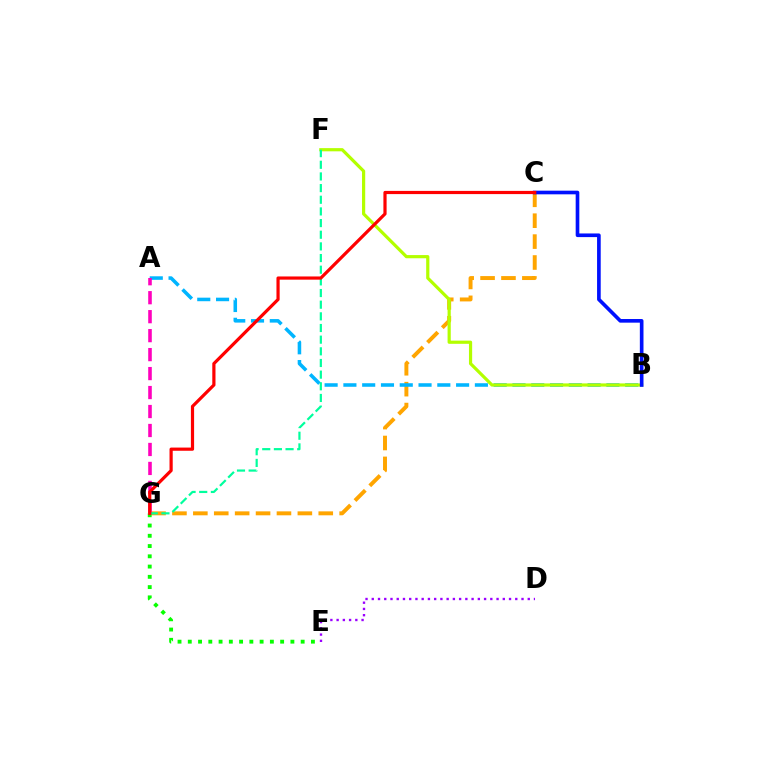{('C', 'G'): [{'color': '#ffa500', 'line_style': 'dashed', 'thickness': 2.84}, {'color': '#ff0000', 'line_style': 'solid', 'thickness': 2.3}], ('D', 'E'): [{'color': '#9b00ff', 'line_style': 'dotted', 'thickness': 1.7}], ('A', 'B'): [{'color': '#00b5ff', 'line_style': 'dashed', 'thickness': 2.55}], ('B', 'F'): [{'color': '#b3ff00', 'line_style': 'solid', 'thickness': 2.3}], ('E', 'G'): [{'color': '#08ff00', 'line_style': 'dotted', 'thickness': 2.79}], ('A', 'G'): [{'color': '#ff00bd', 'line_style': 'dashed', 'thickness': 2.58}], ('B', 'C'): [{'color': '#0010ff', 'line_style': 'solid', 'thickness': 2.62}], ('F', 'G'): [{'color': '#00ff9d', 'line_style': 'dashed', 'thickness': 1.58}]}